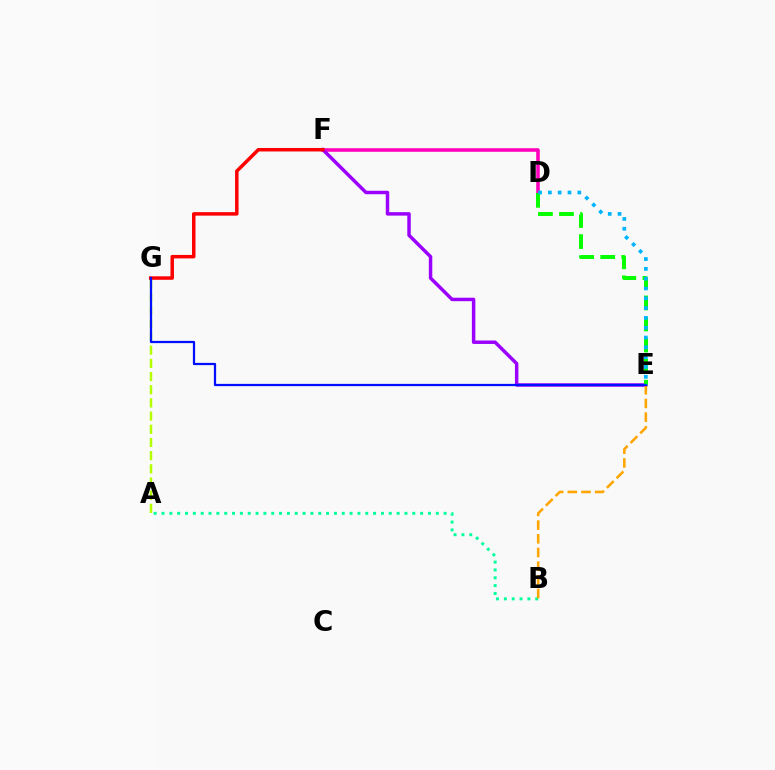{('A', 'G'): [{'color': '#b3ff00', 'line_style': 'dashed', 'thickness': 1.79}], ('D', 'F'): [{'color': '#ff00bd', 'line_style': 'solid', 'thickness': 2.56}], ('E', 'F'): [{'color': '#9b00ff', 'line_style': 'solid', 'thickness': 2.49}], ('D', 'E'): [{'color': '#08ff00', 'line_style': 'dashed', 'thickness': 2.86}, {'color': '#00b5ff', 'line_style': 'dotted', 'thickness': 2.67}], ('A', 'B'): [{'color': '#00ff9d', 'line_style': 'dotted', 'thickness': 2.13}], ('F', 'G'): [{'color': '#ff0000', 'line_style': 'solid', 'thickness': 2.51}], ('B', 'E'): [{'color': '#ffa500', 'line_style': 'dashed', 'thickness': 1.86}], ('E', 'G'): [{'color': '#0010ff', 'line_style': 'solid', 'thickness': 1.62}]}